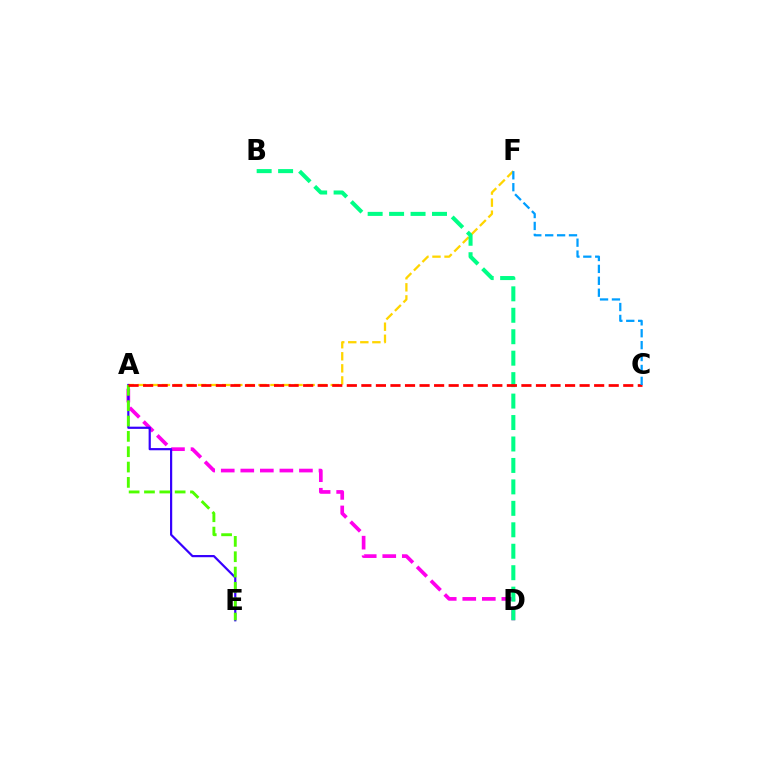{('A', 'D'): [{'color': '#ff00ed', 'line_style': 'dashed', 'thickness': 2.66}], ('A', 'F'): [{'color': '#ffd500', 'line_style': 'dashed', 'thickness': 1.64}], ('A', 'E'): [{'color': '#3700ff', 'line_style': 'solid', 'thickness': 1.58}, {'color': '#4fff00', 'line_style': 'dashed', 'thickness': 2.08}], ('B', 'D'): [{'color': '#00ff86', 'line_style': 'dashed', 'thickness': 2.91}], ('A', 'C'): [{'color': '#ff0000', 'line_style': 'dashed', 'thickness': 1.98}], ('C', 'F'): [{'color': '#009eff', 'line_style': 'dashed', 'thickness': 1.62}]}